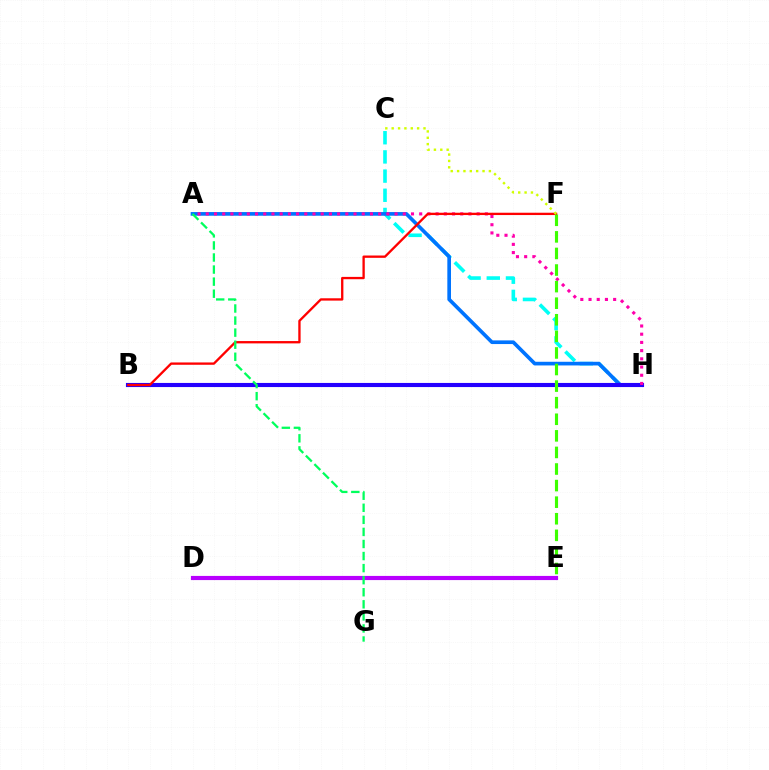{('D', 'E'): [{'color': '#ff9400', 'line_style': 'dotted', 'thickness': 1.82}, {'color': '#b900ff', 'line_style': 'solid', 'thickness': 2.99}], ('C', 'H'): [{'color': '#00fff6', 'line_style': 'dashed', 'thickness': 2.61}], ('A', 'H'): [{'color': '#0074ff', 'line_style': 'solid', 'thickness': 2.64}, {'color': '#ff00ac', 'line_style': 'dotted', 'thickness': 2.23}], ('B', 'H'): [{'color': '#2500ff', 'line_style': 'solid', 'thickness': 2.96}], ('B', 'F'): [{'color': '#ff0000', 'line_style': 'solid', 'thickness': 1.67}], ('E', 'F'): [{'color': '#3dff00', 'line_style': 'dashed', 'thickness': 2.25}], ('C', 'F'): [{'color': '#d1ff00', 'line_style': 'dotted', 'thickness': 1.73}], ('A', 'G'): [{'color': '#00ff5c', 'line_style': 'dashed', 'thickness': 1.64}]}